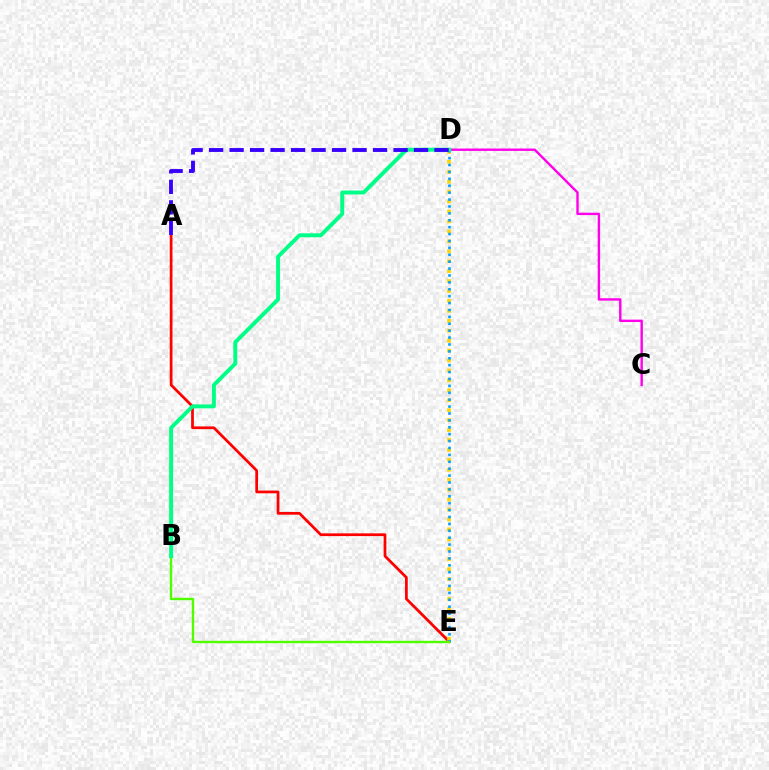{('A', 'E'): [{'color': '#ff0000', 'line_style': 'solid', 'thickness': 1.97}], ('D', 'E'): [{'color': '#ffd500', 'line_style': 'dotted', 'thickness': 2.7}, {'color': '#009eff', 'line_style': 'dotted', 'thickness': 1.87}], ('C', 'D'): [{'color': '#ff00ed', 'line_style': 'solid', 'thickness': 1.72}], ('B', 'E'): [{'color': '#4fff00', 'line_style': 'solid', 'thickness': 1.71}], ('B', 'D'): [{'color': '#00ff86', 'line_style': 'solid', 'thickness': 2.83}], ('A', 'D'): [{'color': '#3700ff', 'line_style': 'dashed', 'thickness': 2.78}]}